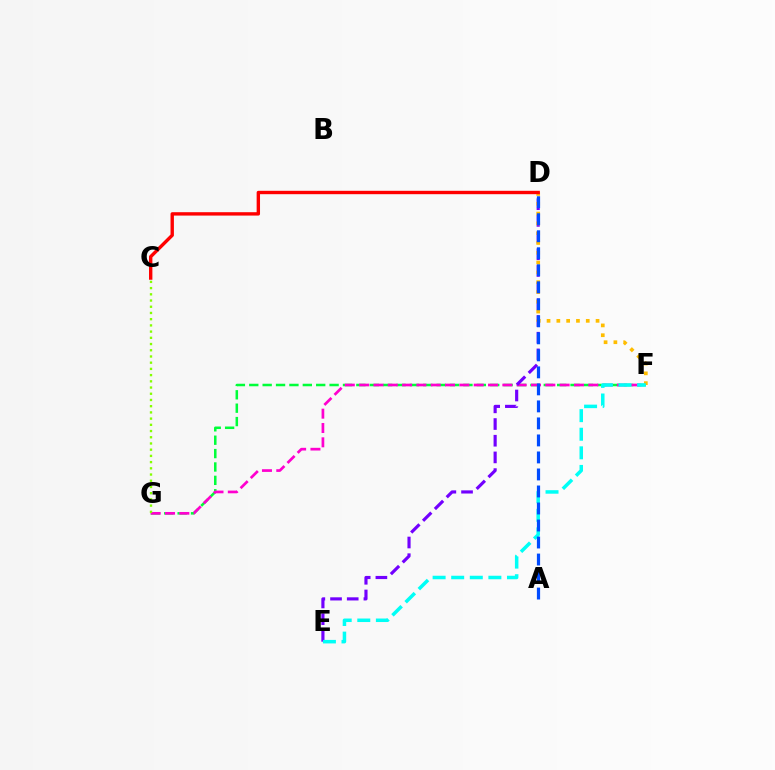{('F', 'G'): [{'color': '#00ff39', 'line_style': 'dashed', 'thickness': 1.82}, {'color': '#ff00cf', 'line_style': 'dashed', 'thickness': 1.95}], ('D', 'E'): [{'color': '#7200ff', 'line_style': 'dashed', 'thickness': 2.27}], ('D', 'F'): [{'color': '#ffbd00', 'line_style': 'dotted', 'thickness': 2.66}], ('E', 'F'): [{'color': '#00fff6', 'line_style': 'dashed', 'thickness': 2.53}], ('C', 'G'): [{'color': '#84ff00', 'line_style': 'dotted', 'thickness': 1.69}], ('A', 'D'): [{'color': '#004bff', 'line_style': 'dashed', 'thickness': 2.31}], ('C', 'D'): [{'color': '#ff0000', 'line_style': 'solid', 'thickness': 2.43}]}